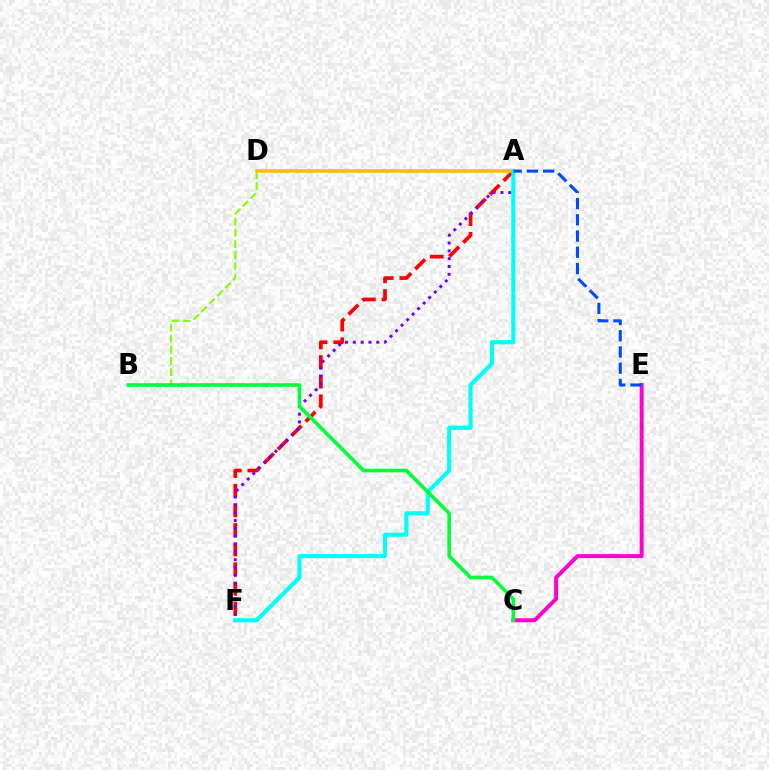{('A', 'F'): [{'color': '#ff0000', 'line_style': 'dashed', 'thickness': 2.67}, {'color': '#7200ff', 'line_style': 'dotted', 'thickness': 2.13}, {'color': '#00fff6', 'line_style': 'solid', 'thickness': 2.98}], ('C', 'E'): [{'color': '#ff00cf', 'line_style': 'solid', 'thickness': 2.86}], ('B', 'D'): [{'color': '#84ff00', 'line_style': 'dashed', 'thickness': 1.51}], ('A', 'D'): [{'color': '#ffbd00', 'line_style': 'solid', 'thickness': 2.56}], ('A', 'E'): [{'color': '#004bff', 'line_style': 'dashed', 'thickness': 2.21}], ('B', 'C'): [{'color': '#00ff39', 'line_style': 'solid', 'thickness': 2.61}]}